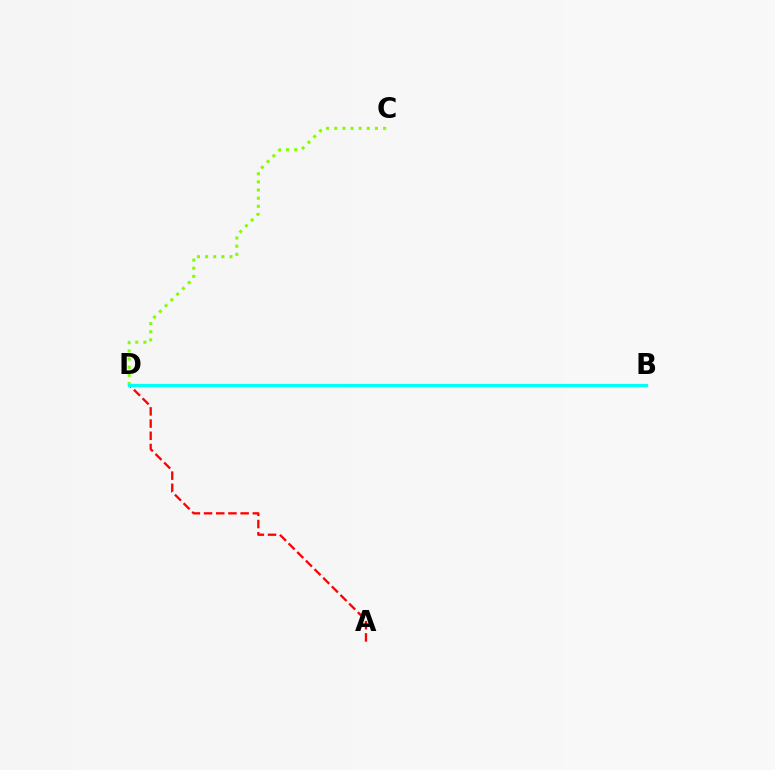{('A', 'D'): [{'color': '#ff0000', 'line_style': 'dashed', 'thickness': 1.66}], ('B', 'D'): [{'color': '#7200ff', 'line_style': 'dotted', 'thickness': 2.08}, {'color': '#00fff6', 'line_style': 'solid', 'thickness': 2.38}], ('C', 'D'): [{'color': '#84ff00', 'line_style': 'dotted', 'thickness': 2.21}]}